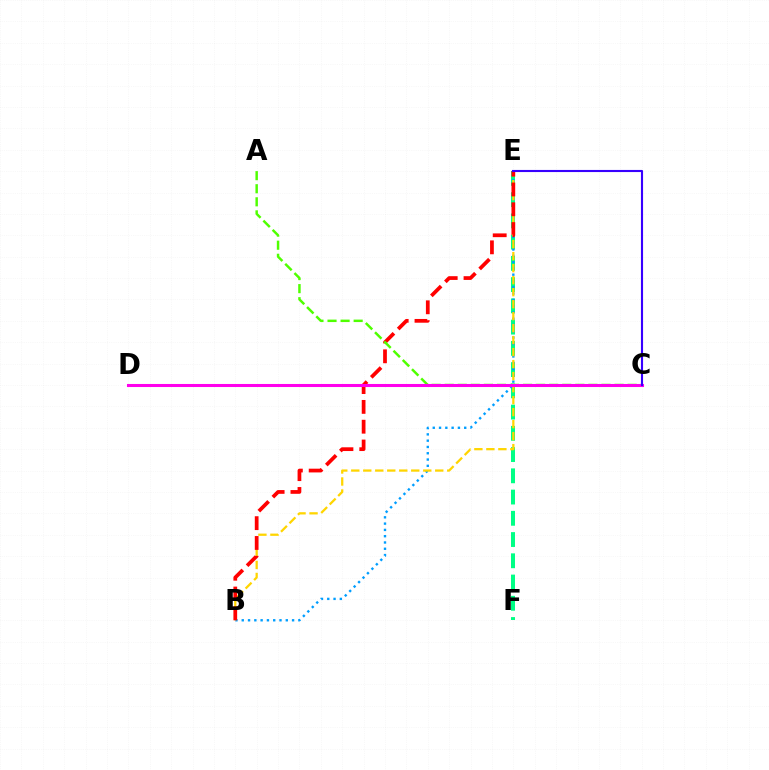{('E', 'F'): [{'color': '#00ff86', 'line_style': 'dashed', 'thickness': 2.89}], ('B', 'E'): [{'color': '#009eff', 'line_style': 'dotted', 'thickness': 1.71}, {'color': '#ffd500', 'line_style': 'dashed', 'thickness': 1.63}, {'color': '#ff0000', 'line_style': 'dashed', 'thickness': 2.69}], ('A', 'C'): [{'color': '#4fff00', 'line_style': 'dashed', 'thickness': 1.78}], ('C', 'D'): [{'color': '#ff00ed', 'line_style': 'solid', 'thickness': 2.2}], ('C', 'E'): [{'color': '#3700ff', 'line_style': 'solid', 'thickness': 1.53}]}